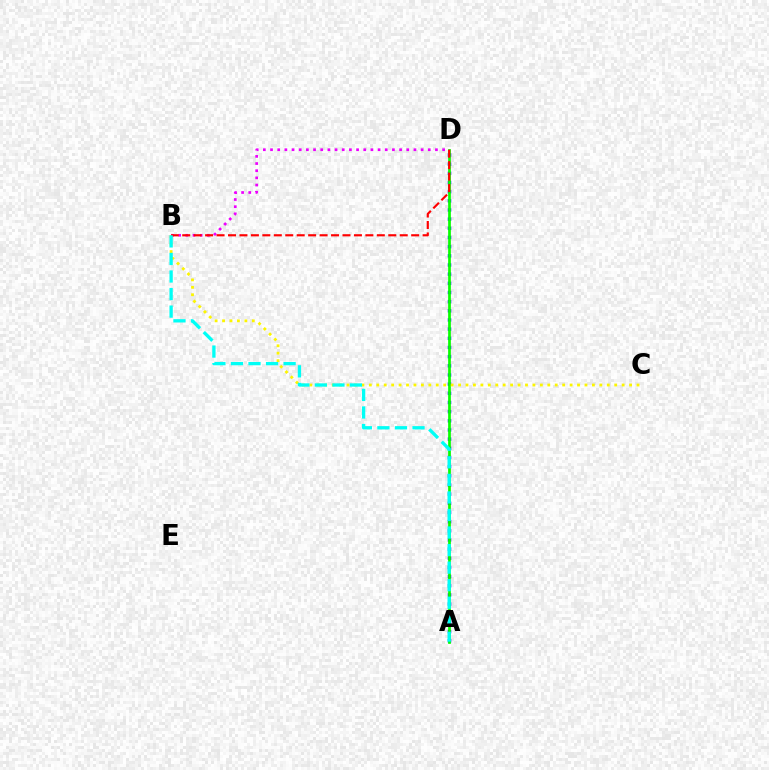{('B', 'D'): [{'color': '#ee00ff', 'line_style': 'dotted', 'thickness': 1.95}, {'color': '#ff0000', 'line_style': 'dashed', 'thickness': 1.56}], ('A', 'D'): [{'color': '#0010ff', 'line_style': 'dotted', 'thickness': 2.49}, {'color': '#08ff00', 'line_style': 'solid', 'thickness': 1.96}], ('B', 'C'): [{'color': '#fcf500', 'line_style': 'dotted', 'thickness': 2.02}], ('A', 'B'): [{'color': '#00fff6', 'line_style': 'dashed', 'thickness': 2.38}]}